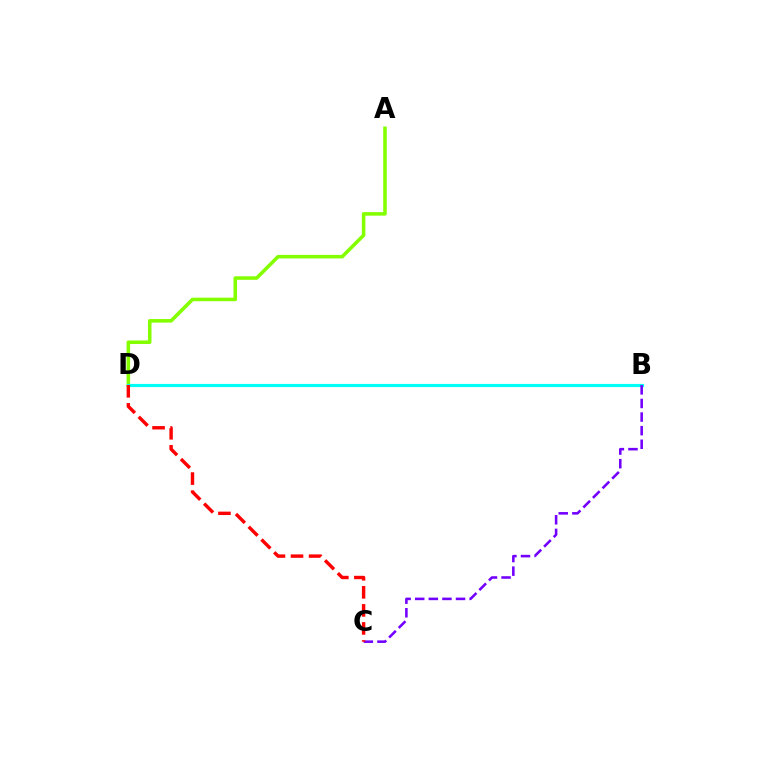{('A', 'D'): [{'color': '#84ff00', 'line_style': 'solid', 'thickness': 2.56}], ('B', 'D'): [{'color': '#00fff6', 'line_style': 'solid', 'thickness': 2.29}], ('B', 'C'): [{'color': '#7200ff', 'line_style': 'dashed', 'thickness': 1.85}], ('C', 'D'): [{'color': '#ff0000', 'line_style': 'dashed', 'thickness': 2.45}]}